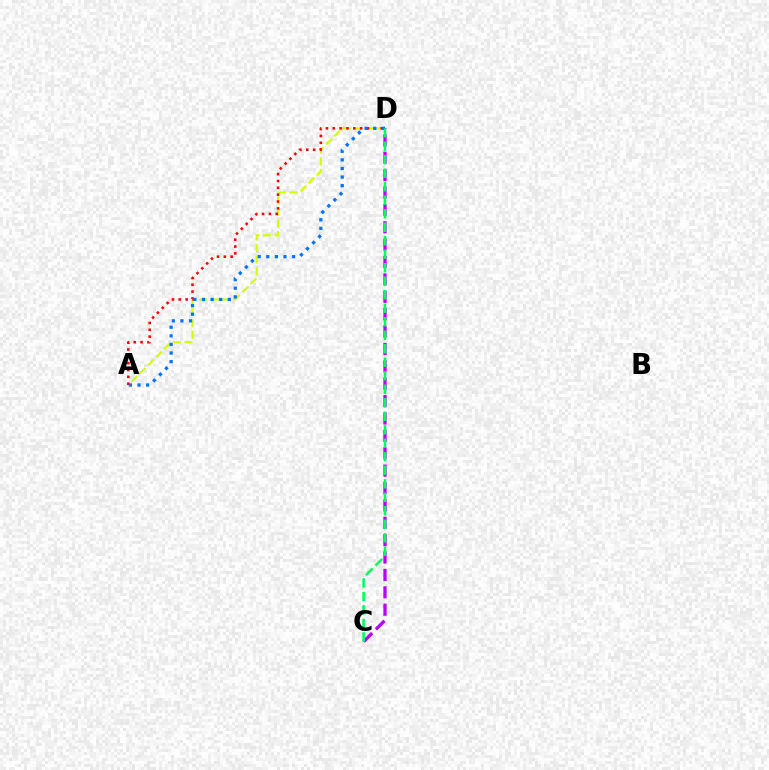{('A', 'D'): [{'color': '#d1ff00', 'line_style': 'dashed', 'thickness': 1.57}, {'color': '#ff0000', 'line_style': 'dotted', 'thickness': 1.86}, {'color': '#0074ff', 'line_style': 'dotted', 'thickness': 2.34}], ('C', 'D'): [{'color': '#b900ff', 'line_style': 'dashed', 'thickness': 2.36}, {'color': '#00ff5c', 'line_style': 'dashed', 'thickness': 1.83}]}